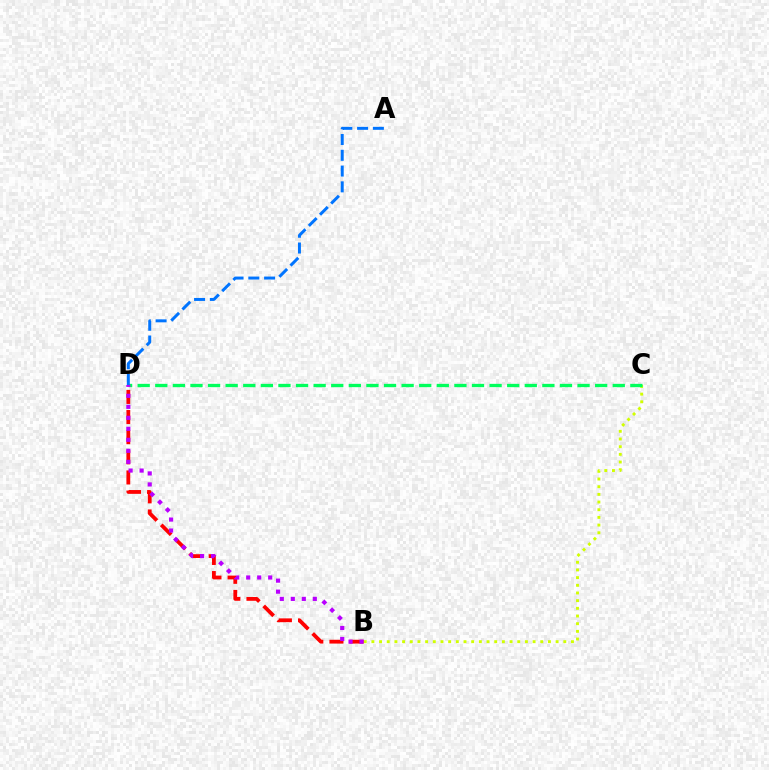{('B', 'C'): [{'color': '#d1ff00', 'line_style': 'dotted', 'thickness': 2.09}], ('C', 'D'): [{'color': '#00ff5c', 'line_style': 'dashed', 'thickness': 2.39}], ('B', 'D'): [{'color': '#ff0000', 'line_style': 'dashed', 'thickness': 2.74}, {'color': '#b900ff', 'line_style': 'dotted', 'thickness': 2.99}], ('A', 'D'): [{'color': '#0074ff', 'line_style': 'dashed', 'thickness': 2.14}]}